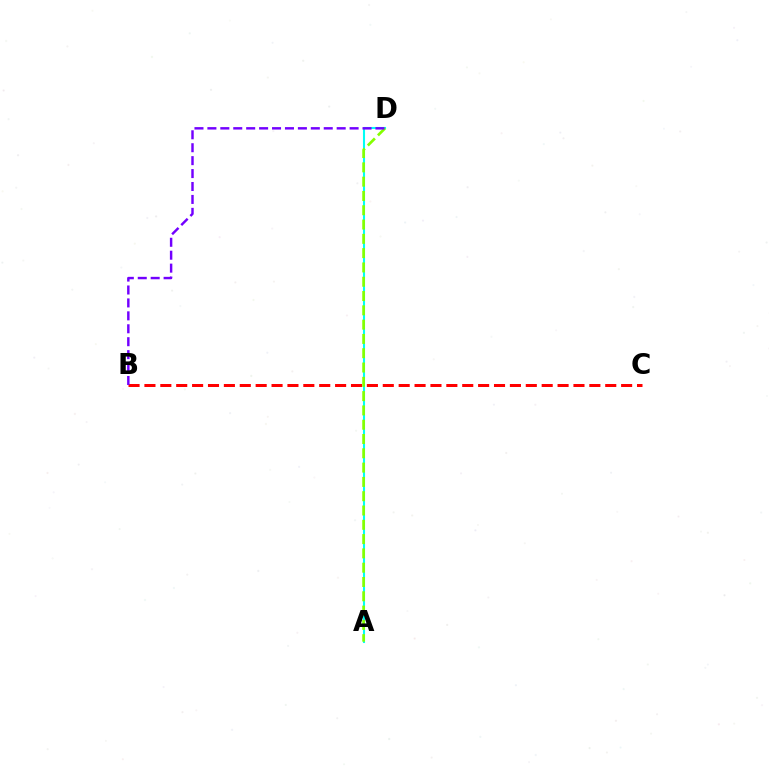{('A', 'D'): [{'color': '#00fff6', 'line_style': 'solid', 'thickness': 1.5}, {'color': '#84ff00', 'line_style': 'dashed', 'thickness': 1.94}], ('B', 'C'): [{'color': '#ff0000', 'line_style': 'dashed', 'thickness': 2.16}], ('B', 'D'): [{'color': '#7200ff', 'line_style': 'dashed', 'thickness': 1.76}]}